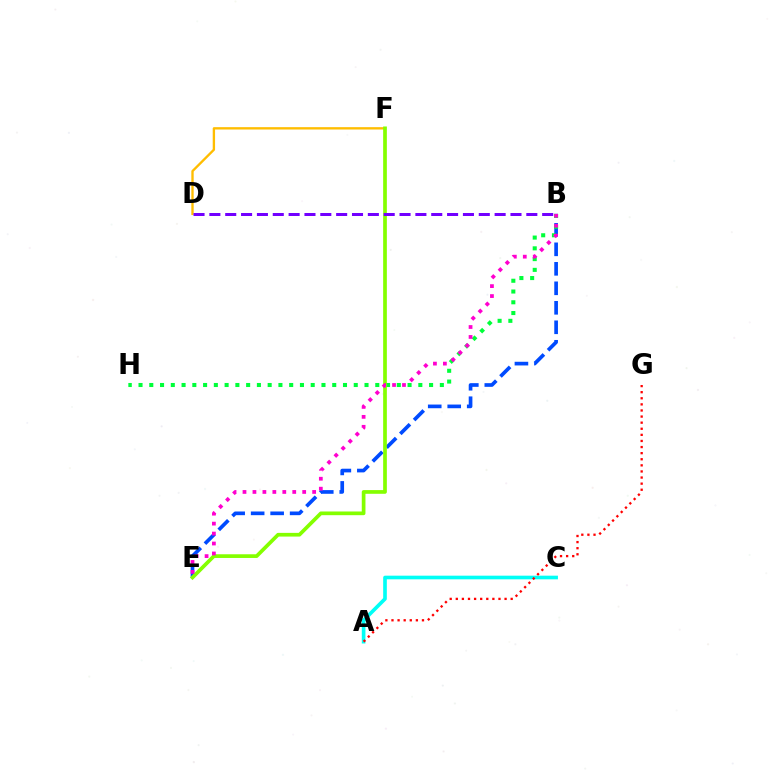{('B', 'E'): [{'color': '#004bff', 'line_style': 'dashed', 'thickness': 2.65}, {'color': '#ff00cf', 'line_style': 'dotted', 'thickness': 2.7}], ('D', 'F'): [{'color': '#ffbd00', 'line_style': 'solid', 'thickness': 1.69}], ('B', 'H'): [{'color': '#00ff39', 'line_style': 'dotted', 'thickness': 2.92}], ('A', 'C'): [{'color': '#00fff6', 'line_style': 'solid', 'thickness': 2.62}], ('A', 'G'): [{'color': '#ff0000', 'line_style': 'dotted', 'thickness': 1.66}], ('E', 'F'): [{'color': '#84ff00', 'line_style': 'solid', 'thickness': 2.66}], ('B', 'D'): [{'color': '#7200ff', 'line_style': 'dashed', 'thickness': 2.15}]}